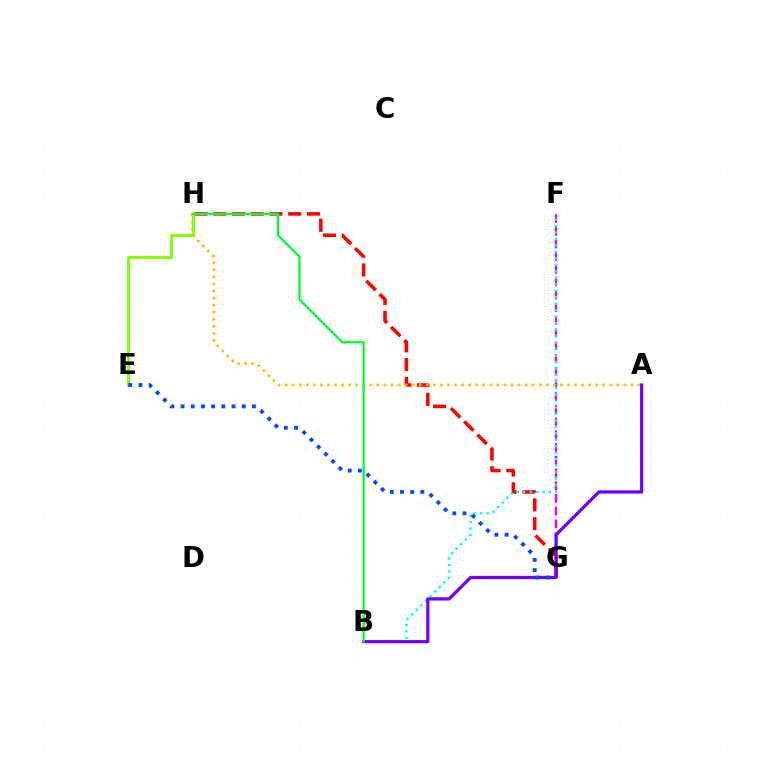{('F', 'G'): [{'color': '#ff00cf', 'line_style': 'dashed', 'thickness': 1.73}], ('G', 'H'): [{'color': '#ff0000', 'line_style': 'dashed', 'thickness': 2.55}], ('A', 'H'): [{'color': '#ffbd00', 'line_style': 'dotted', 'thickness': 1.92}], ('B', 'F'): [{'color': '#00fff6', 'line_style': 'dotted', 'thickness': 1.76}], ('A', 'B'): [{'color': '#7200ff', 'line_style': 'solid', 'thickness': 2.33}], ('E', 'H'): [{'color': '#84ff00', 'line_style': 'solid', 'thickness': 2.1}], ('B', 'H'): [{'color': '#00ff39', 'line_style': 'solid', 'thickness': 1.68}], ('E', 'G'): [{'color': '#004bff', 'line_style': 'dotted', 'thickness': 2.77}]}